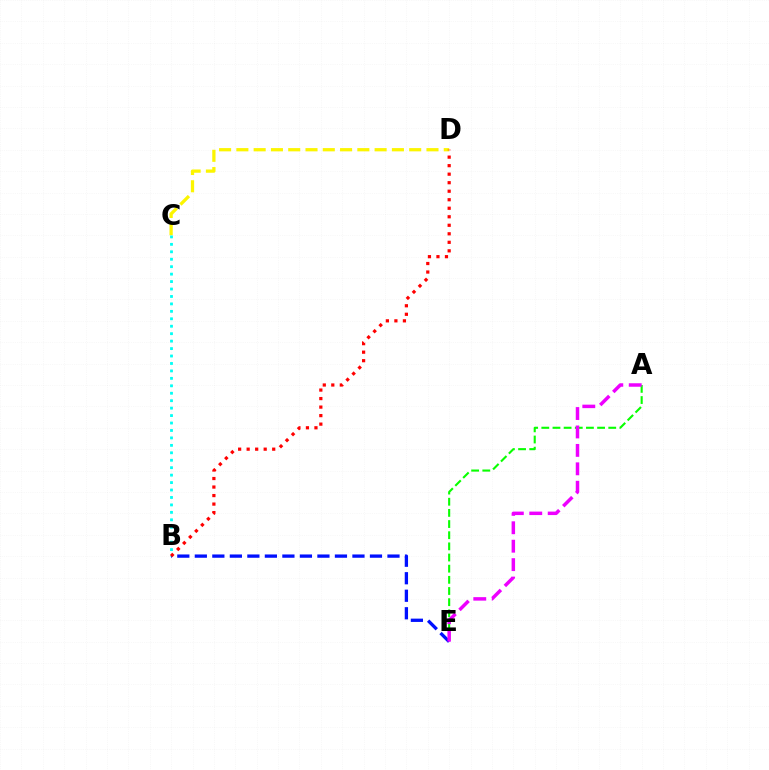{('C', 'D'): [{'color': '#fcf500', 'line_style': 'dashed', 'thickness': 2.35}], ('A', 'E'): [{'color': '#08ff00', 'line_style': 'dashed', 'thickness': 1.52}, {'color': '#ee00ff', 'line_style': 'dashed', 'thickness': 2.5}], ('B', 'C'): [{'color': '#00fff6', 'line_style': 'dotted', 'thickness': 2.02}], ('B', 'E'): [{'color': '#0010ff', 'line_style': 'dashed', 'thickness': 2.38}], ('B', 'D'): [{'color': '#ff0000', 'line_style': 'dotted', 'thickness': 2.31}]}